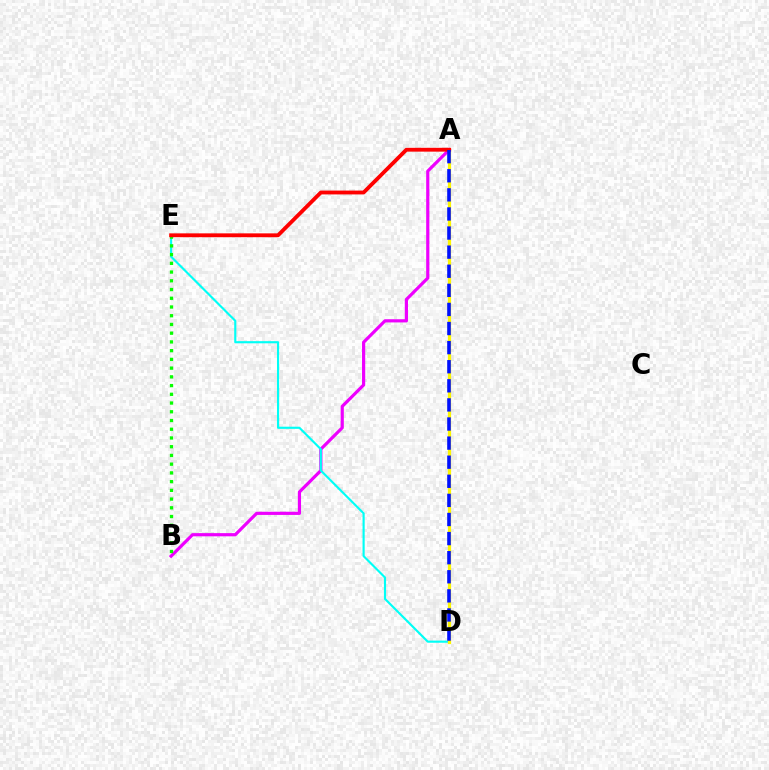{('A', 'B'): [{'color': '#ee00ff', 'line_style': 'solid', 'thickness': 2.29}], ('D', 'E'): [{'color': '#00fff6', 'line_style': 'solid', 'thickness': 1.54}], ('B', 'E'): [{'color': '#08ff00', 'line_style': 'dotted', 'thickness': 2.37}], ('A', 'D'): [{'color': '#fcf500', 'line_style': 'solid', 'thickness': 2.32}, {'color': '#0010ff', 'line_style': 'dashed', 'thickness': 2.59}], ('A', 'E'): [{'color': '#ff0000', 'line_style': 'solid', 'thickness': 2.76}]}